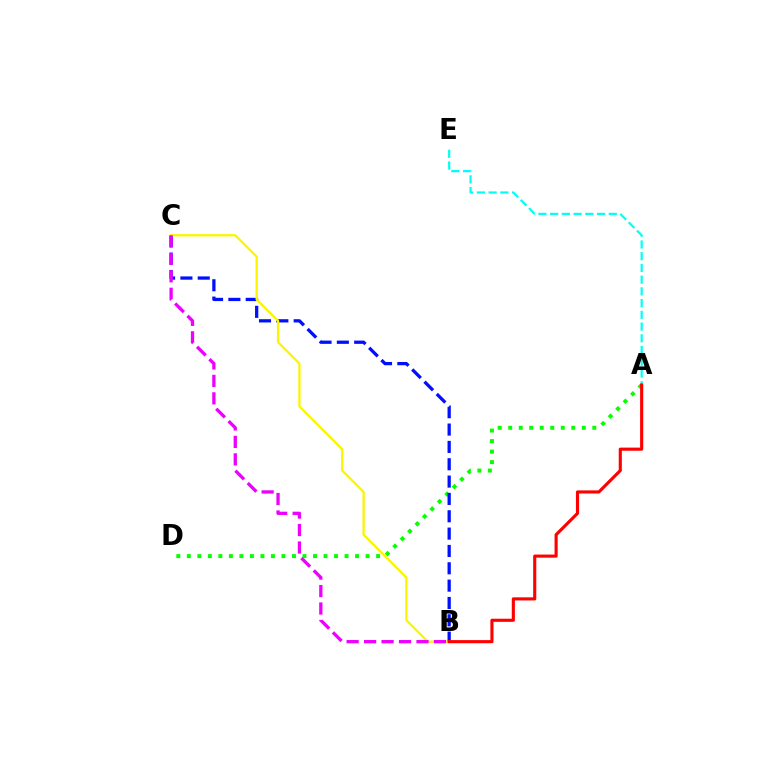{('A', 'D'): [{'color': '#08ff00', 'line_style': 'dotted', 'thickness': 2.86}], ('B', 'C'): [{'color': '#0010ff', 'line_style': 'dashed', 'thickness': 2.36}, {'color': '#fcf500', 'line_style': 'solid', 'thickness': 1.66}, {'color': '#ee00ff', 'line_style': 'dashed', 'thickness': 2.37}], ('A', 'E'): [{'color': '#00fff6', 'line_style': 'dashed', 'thickness': 1.59}], ('A', 'B'): [{'color': '#ff0000', 'line_style': 'solid', 'thickness': 2.24}]}